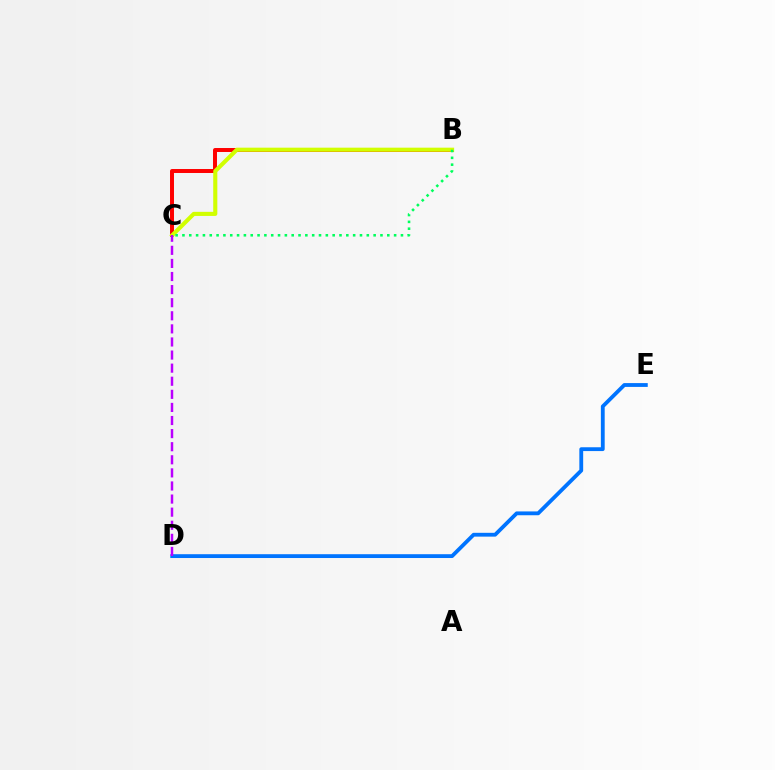{('B', 'C'): [{'color': '#ff0000', 'line_style': 'solid', 'thickness': 2.86}, {'color': '#d1ff00', 'line_style': 'solid', 'thickness': 2.95}, {'color': '#00ff5c', 'line_style': 'dotted', 'thickness': 1.86}], ('D', 'E'): [{'color': '#0074ff', 'line_style': 'solid', 'thickness': 2.75}], ('C', 'D'): [{'color': '#b900ff', 'line_style': 'dashed', 'thickness': 1.78}]}